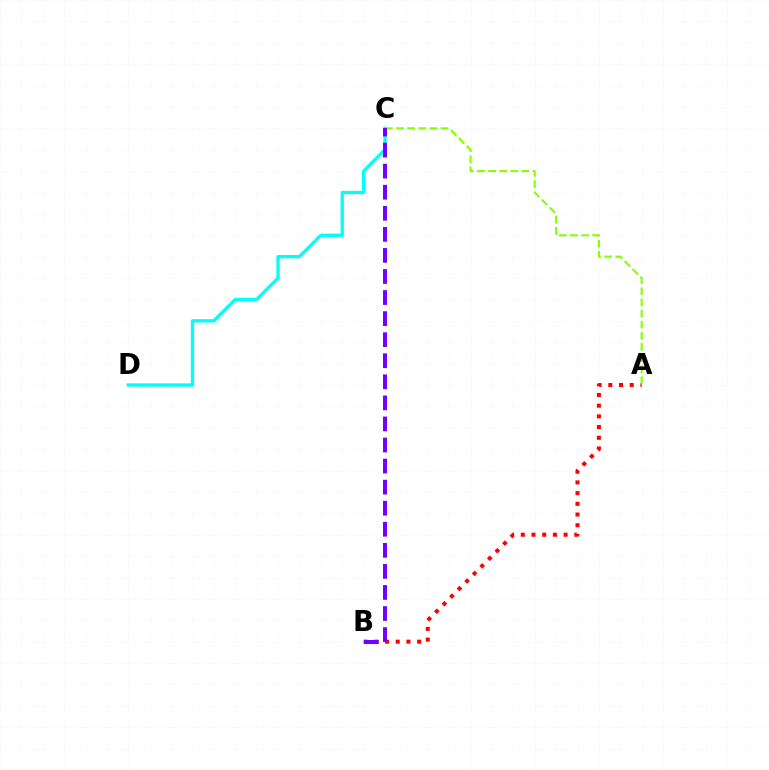{('A', 'B'): [{'color': '#ff0000', 'line_style': 'dotted', 'thickness': 2.91}], ('A', 'C'): [{'color': '#84ff00', 'line_style': 'dashed', 'thickness': 1.51}], ('C', 'D'): [{'color': '#00fff6', 'line_style': 'solid', 'thickness': 2.38}], ('B', 'C'): [{'color': '#7200ff', 'line_style': 'dashed', 'thickness': 2.86}]}